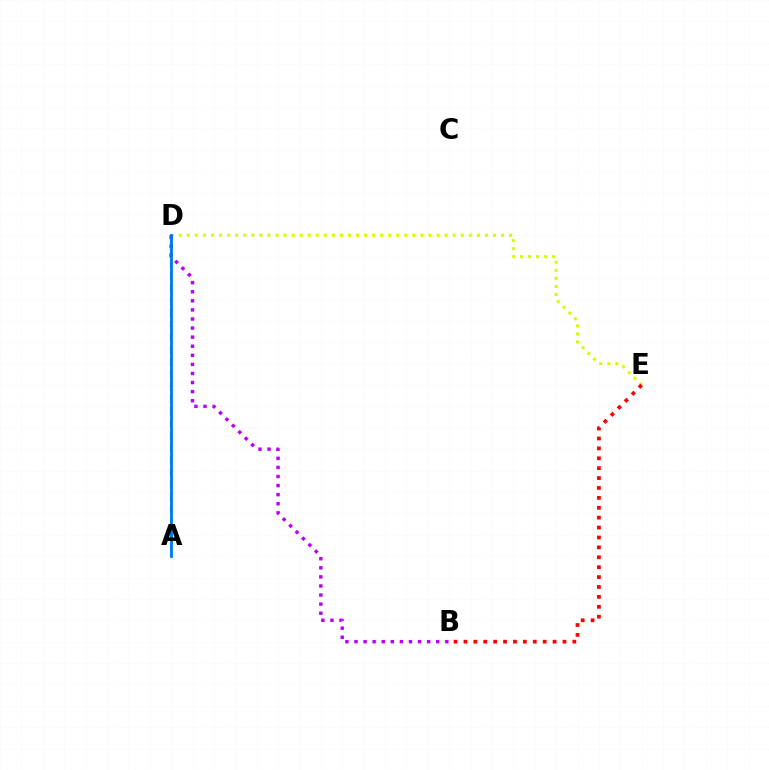{('A', 'D'): [{'color': '#00ff5c', 'line_style': 'dashed', 'thickness': 1.67}, {'color': '#0074ff', 'line_style': 'solid', 'thickness': 2.0}], ('D', 'E'): [{'color': '#d1ff00', 'line_style': 'dotted', 'thickness': 2.19}], ('B', 'D'): [{'color': '#b900ff', 'line_style': 'dotted', 'thickness': 2.47}], ('B', 'E'): [{'color': '#ff0000', 'line_style': 'dotted', 'thickness': 2.69}]}